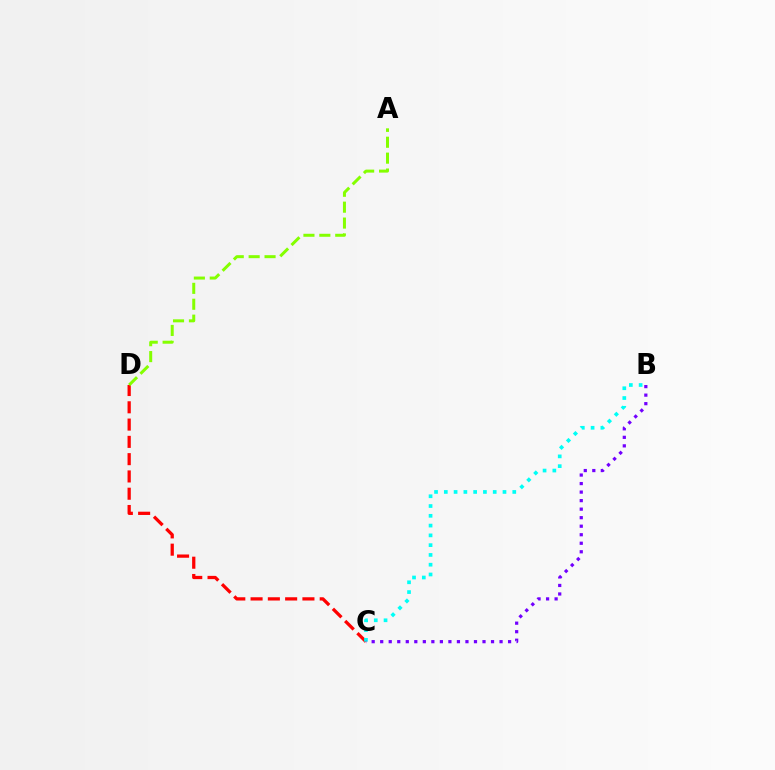{('C', 'D'): [{'color': '#ff0000', 'line_style': 'dashed', 'thickness': 2.35}], ('B', 'C'): [{'color': '#00fff6', 'line_style': 'dotted', 'thickness': 2.66}, {'color': '#7200ff', 'line_style': 'dotted', 'thickness': 2.32}], ('A', 'D'): [{'color': '#84ff00', 'line_style': 'dashed', 'thickness': 2.16}]}